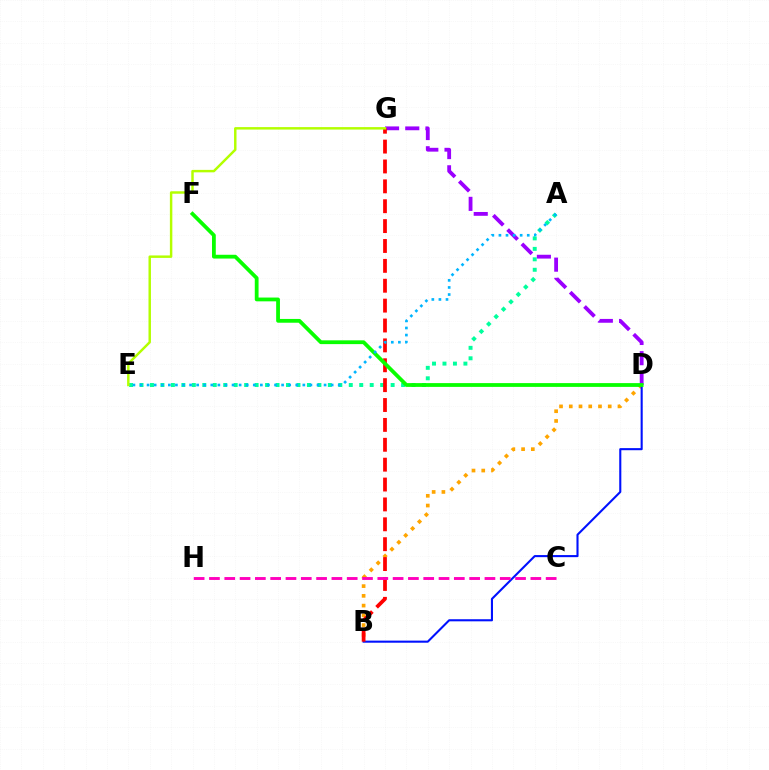{('D', 'G'): [{'color': '#9b00ff', 'line_style': 'dashed', 'thickness': 2.75}], ('B', 'D'): [{'color': '#ffa500', 'line_style': 'dotted', 'thickness': 2.65}, {'color': '#0010ff', 'line_style': 'solid', 'thickness': 1.51}], ('A', 'E'): [{'color': '#00ff9d', 'line_style': 'dotted', 'thickness': 2.84}, {'color': '#00b5ff', 'line_style': 'dotted', 'thickness': 1.92}], ('B', 'G'): [{'color': '#ff0000', 'line_style': 'dashed', 'thickness': 2.7}], ('C', 'H'): [{'color': '#ff00bd', 'line_style': 'dashed', 'thickness': 2.08}], ('D', 'F'): [{'color': '#08ff00', 'line_style': 'solid', 'thickness': 2.72}], ('E', 'G'): [{'color': '#b3ff00', 'line_style': 'solid', 'thickness': 1.77}]}